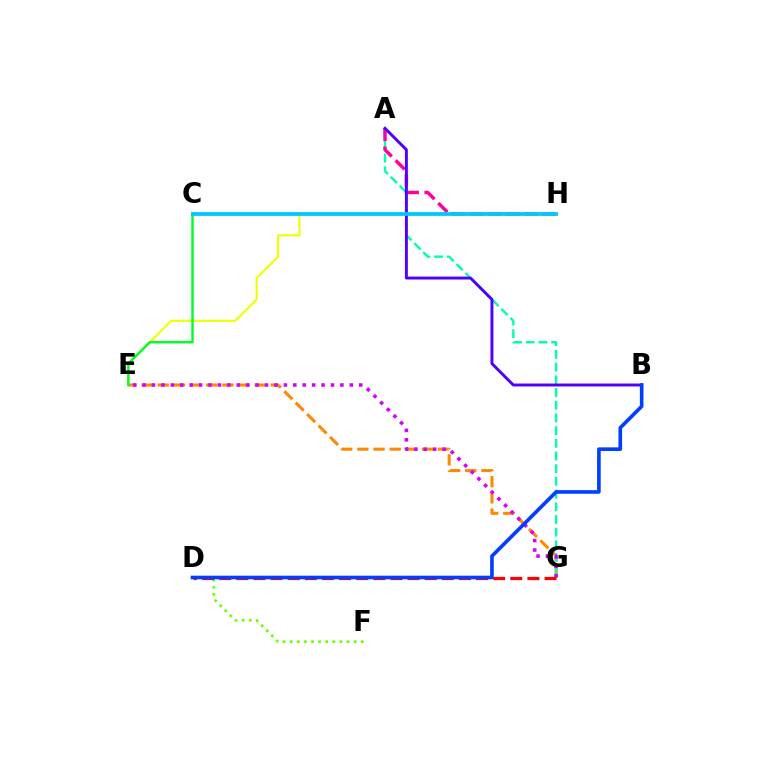{('E', 'H'): [{'color': '#eeff00', 'line_style': 'solid', 'thickness': 1.51}], ('E', 'G'): [{'color': '#ff8800', 'line_style': 'dashed', 'thickness': 2.19}, {'color': '#d600ff', 'line_style': 'dotted', 'thickness': 2.56}], ('C', 'E'): [{'color': '#00ff27', 'line_style': 'solid', 'thickness': 1.75}], ('A', 'G'): [{'color': '#00ffaf', 'line_style': 'dashed', 'thickness': 1.72}], ('A', 'H'): [{'color': '#ff00a0', 'line_style': 'dashed', 'thickness': 2.47}], ('A', 'B'): [{'color': '#4f00ff', 'line_style': 'solid', 'thickness': 2.11}], ('D', 'F'): [{'color': '#66ff00', 'line_style': 'dotted', 'thickness': 1.93}], ('D', 'G'): [{'color': '#ff0000', 'line_style': 'dashed', 'thickness': 2.33}], ('B', 'D'): [{'color': '#003fff', 'line_style': 'solid', 'thickness': 2.61}], ('C', 'H'): [{'color': '#00c7ff', 'line_style': 'solid', 'thickness': 2.72}]}